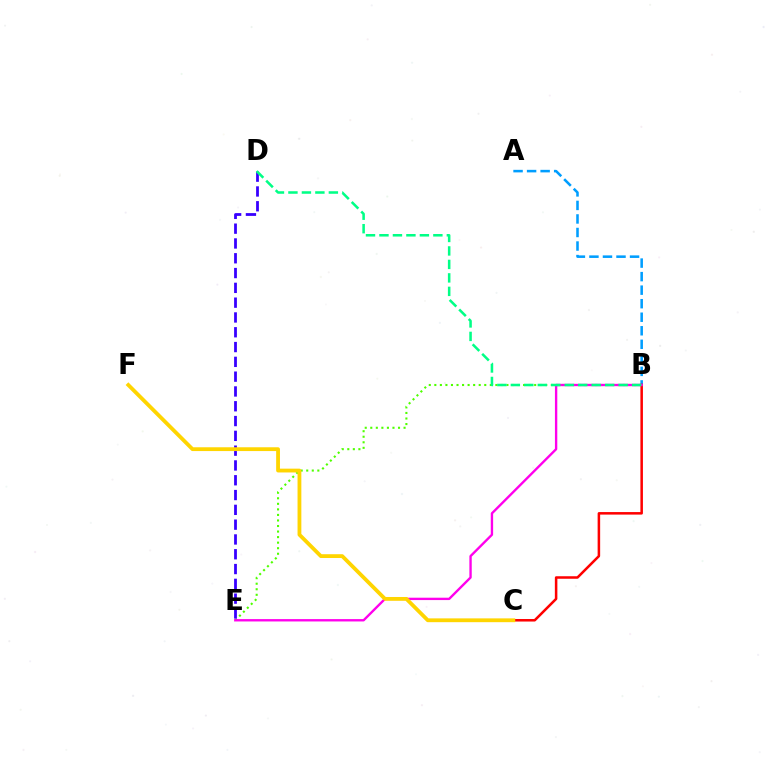{('A', 'B'): [{'color': '#009eff', 'line_style': 'dashed', 'thickness': 1.84}], ('B', 'E'): [{'color': '#4fff00', 'line_style': 'dotted', 'thickness': 1.51}, {'color': '#ff00ed', 'line_style': 'solid', 'thickness': 1.7}], ('B', 'C'): [{'color': '#ff0000', 'line_style': 'solid', 'thickness': 1.82}], ('D', 'E'): [{'color': '#3700ff', 'line_style': 'dashed', 'thickness': 2.01}], ('B', 'D'): [{'color': '#00ff86', 'line_style': 'dashed', 'thickness': 1.83}], ('C', 'F'): [{'color': '#ffd500', 'line_style': 'solid', 'thickness': 2.74}]}